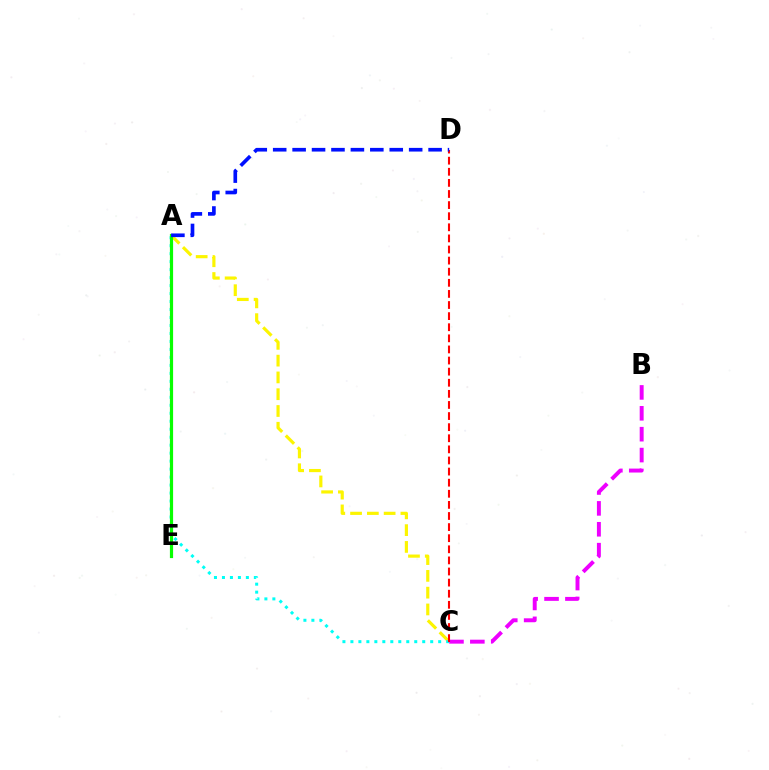{('A', 'C'): [{'color': '#fcf500', 'line_style': 'dashed', 'thickness': 2.28}, {'color': '#00fff6', 'line_style': 'dotted', 'thickness': 2.17}], ('B', 'C'): [{'color': '#ee00ff', 'line_style': 'dashed', 'thickness': 2.84}], ('A', 'E'): [{'color': '#08ff00', 'line_style': 'solid', 'thickness': 2.3}], ('C', 'D'): [{'color': '#ff0000', 'line_style': 'dashed', 'thickness': 1.51}], ('A', 'D'): [{'color': '#0010ff', 'line_style': 'dashed', 'thickness': 2.64}]}